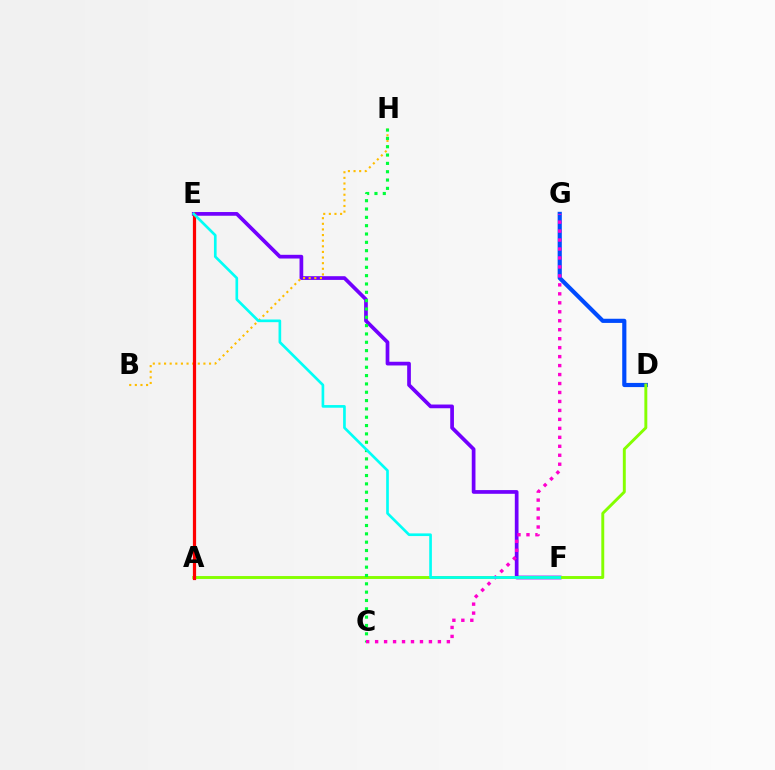{('D', 'G'): [{'color': '#004bff', 'line_style': 'solid', 'thickness': 3.0}], ('E', 'F'): [{'color': '#7200ff', 'line_style': 'solid', 'thickness': 2.67}, {'color': '#00fff6', 'line_style': 'solid', 'thickness': 1.92}], ('A', 'D'): [{'color': '#84ff00', 'line_style': 'solid', 'thickness': 2.1}], ('B', 'H'): [{'color': '#ffbd00', 'line_style': 'dotted', 'thickness': 1.53}], ('C', 'H'): [{'color': '#00ff39', 'line_style': 'dotted', 'thickness': 2.26}], ('C', 'G'): [{'color': '#ff00cf', 'line_style': 'dotted', 'thickness': 2.44}], ('A', 'E'): [{'color': '#ff0000', 'line_style': 'solid', 'thickness': 2.32}]}